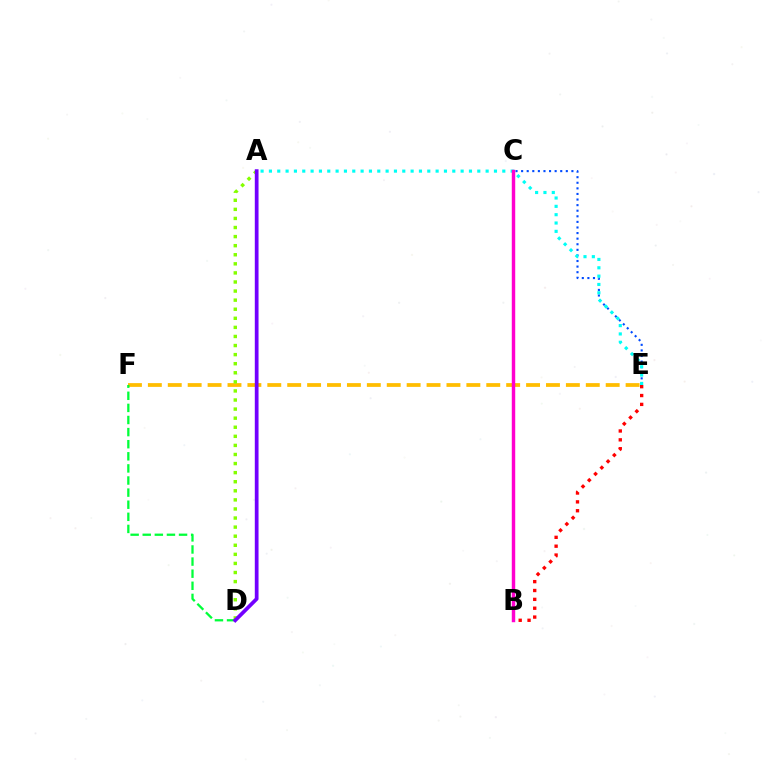{('C', 'E'): [{'color': '#004bff', 'line_style': 'dotted', 'thickness': 1.52}], ('A', 'E'): [{'color': '#00fff6', 'line_style': 'dotted', 'thickness': 2.26}], ('E', 'F'): [{'color': '#ffbd00', 'line_style': 'dashed', 'thickness': 2.7}], ('B', 'E'): [{'color': '#ff0000', 'line_style': 'dotted', 'thickness': 2.41}], ('D', 'F'): [{'color': '#00ff39', 'line_style': 'dashed', 'thickness': 1.64}], ('A', 'D'): [{'color': '#84ff00', 'line_style': 'dotted', 'thickness': 2.47}, {'color': '#7200ff', 'line_style': 'solid', 'thickness': 2.69}], ('B', 'C'): [{'color': '#ff00cf', 'line_style': 'solid', 'thickness': 2.48}]}